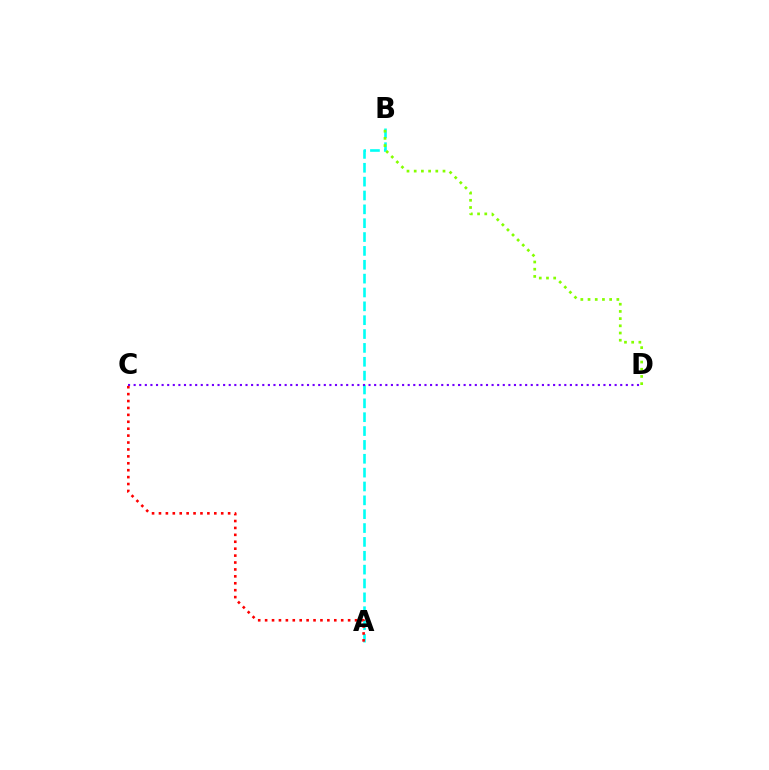{('A', 'B'): [{'color': '#00fff6', 'line_style': 'dashed', 'thickness': 1.88}], ('C', 'D'): [{'color': '#7200ff', 'line_style': 'dotted', 'thickness': 1.52}], ('B', 'D'): [{'color': '#84ff00', 'line_style': 'dotted', 'thickness': 1.96}], ('A', 'C'): [{'color': '#ff0000', 'line_style': 'dotted', 'thickness': 1.88}]}